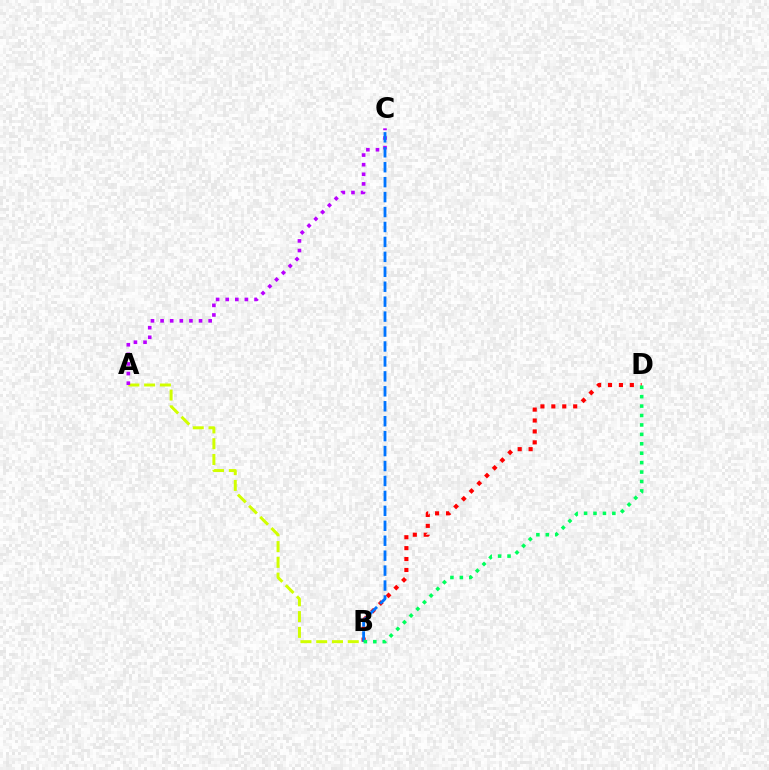{('A', 'B'): [{'color': '#d1ff00', 'line_style': 'dashed', 'thickness': 2.14}], ('A', 'C'): [{'color': '#b900ff', 'line_style': 'dotted', 'thickness': 2.61}], ('B', 'D'): [{'color': '#ff0000', 'line_style': 'dotted', 'thickness': 2.97}, {'color': '#00ff5c', 'line_style': 'dotted', 'thickness': 2.56}], ('B', 'C'): [{'color': '#0074ff', 'line_style': 'dashed', 'thickness': 2.03}]}